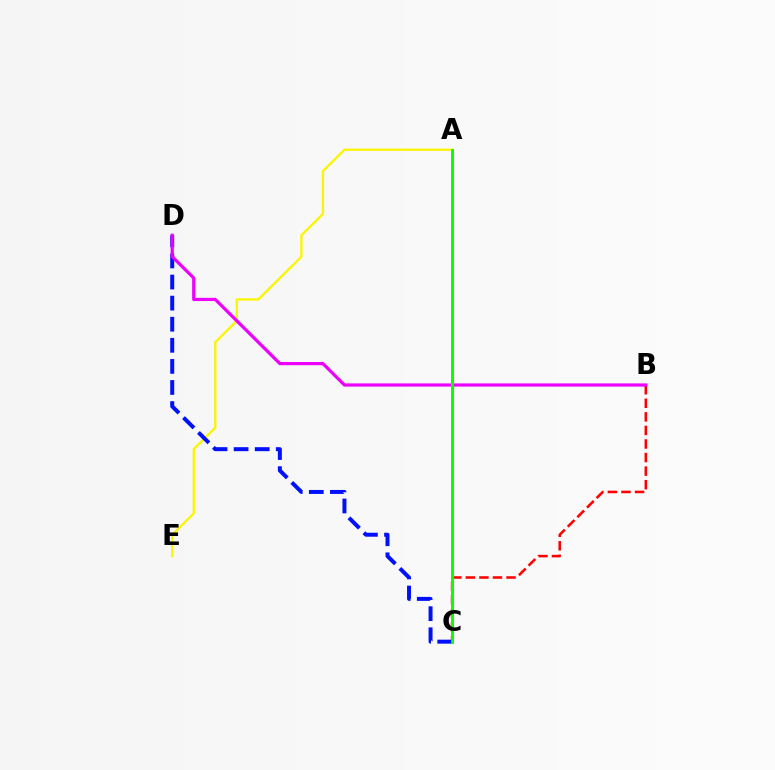{('B', 'C'): [{'color': '#ff0000', 'line_style': 'dashed', 'thickness': 1.84}], ('A', 'E'): [{'color': '#fcf500', 'line_style': 'solid', 'thickness': 1.66}], ('A', 'C'): [{'color': '#00fff6', 'line_style': 'solid', 'thickness': 1.89}, {'color': '#08ff00', 'line_style': 'solid', 'thickness': 2.08}], ('C', 'D'): [{'color': '#0010ff', 'line_style': 'dashed', 'thickness': 2.86}], ('B', 'D'): [{'color': '#ee00ff', 'line_style': 'solid', 'thickness': 2.31}]}